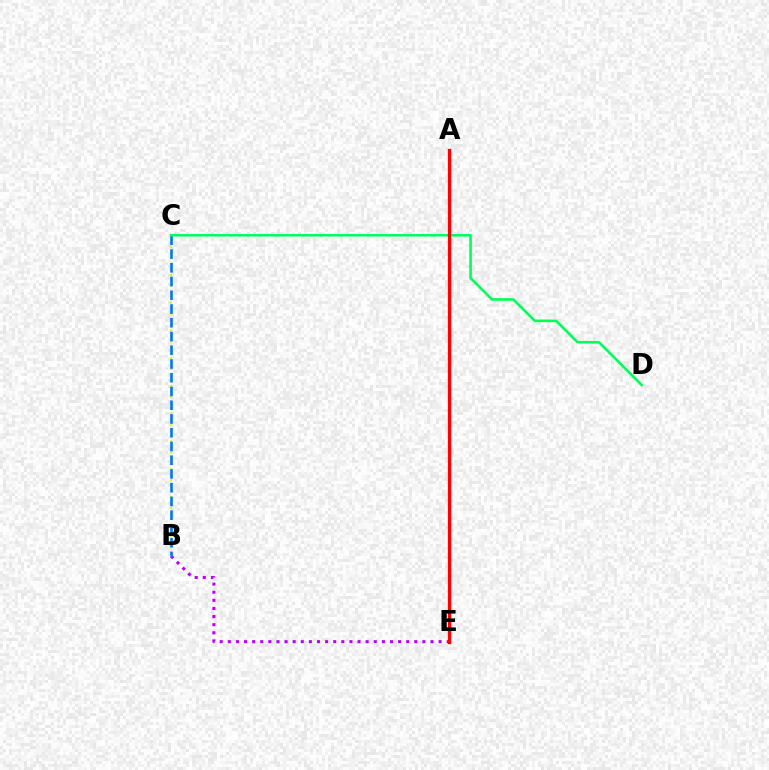{('B', 'E'): [{'color': '#b900ff', 'line_style': 'dotted', 'thickness': 2.2}], ('B', 'C'): [{'color': '#d1ff00', 'line_style': 'dotted', 'thickness': 1.51}, {'color': '#0074ff', 'line_style': 'dashed', 'thickness': 1.87}], ('C', 'D'): [{'color': '#00ff5c', 'line_style': 'solid', 'thickness': 1.88}], ('A', 'E'): [{'color': '#ff0000', 'line_style': 'solid', 'thickness': 2.38}]}